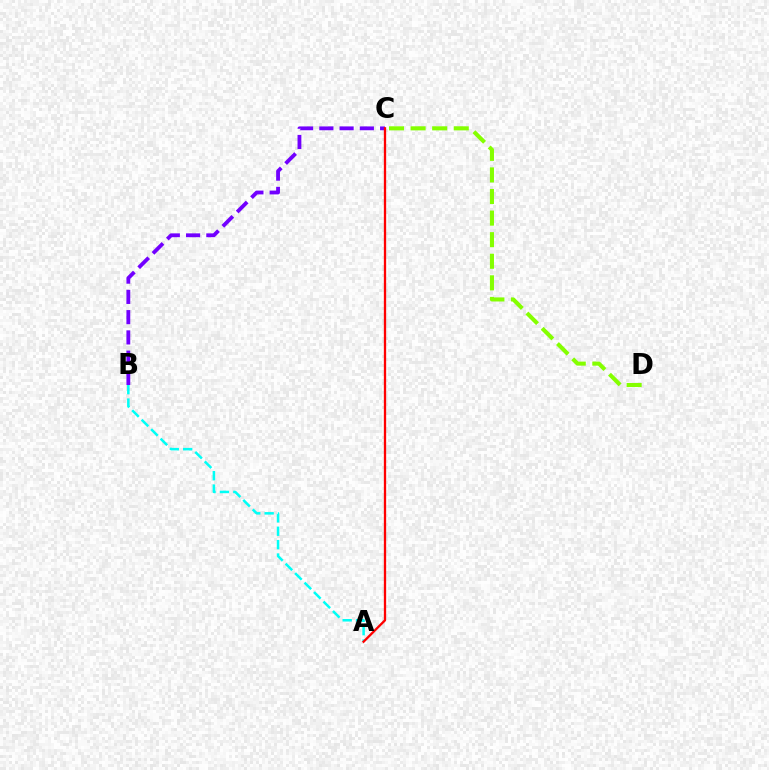{('C', 'D'): [{'color': '#84ff00', 'line_style': 'dashed', 'thickness': 2.93}], ('B', 'C'): [{'color': '#7200ff', 'line_style': 'dashed', 'thickness': 2.75}], ('A', 'B'): [{'color': '#00fff6', 'line_style': 'dashed', 'thickness': 1.82}], ('A', 'C'): [{'color': '#ff0000', 'line_style': 'solid', 'thickness': 1.66}]}